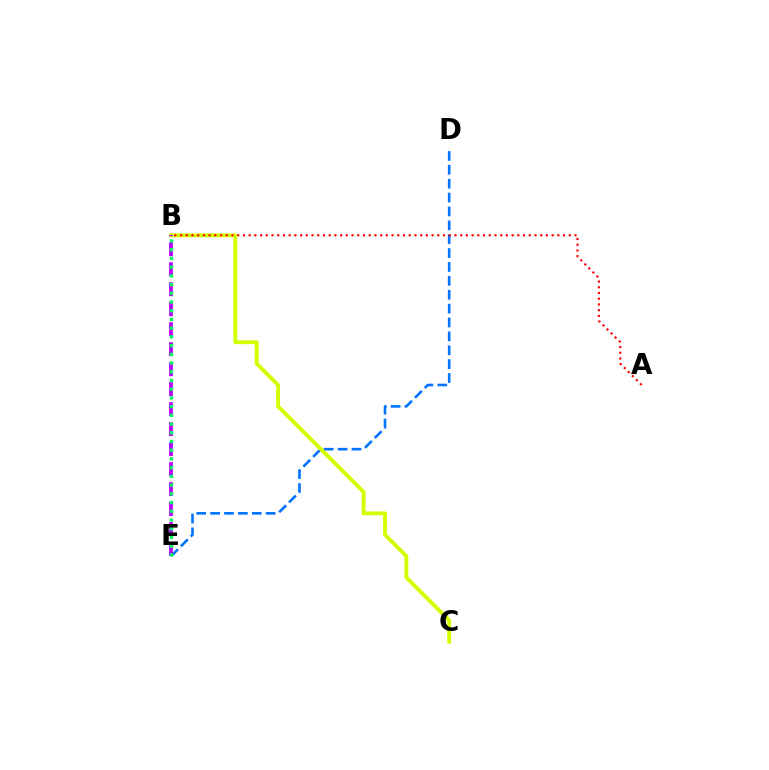{('D', 'E'): [{'color': '#0074ff', 'line_style': 'dashed', 'thickness': 1.89}], ('B', 'C'): [{'color': '#d1ff00', 'line_style': 'solid', 'thickness': 2.79}], ('A', 'B'): [{'color': '#ff0000', 'line_style': 'dotted', 'thickness': 1.55}], ('B', 'E'): [{'color': '#b900ff', 'line_style': 'dashed', 'thickness': 2.72}, {'color': '#00ff5c', 'line_style': 'dotted', 'thickness': 2.37}]}